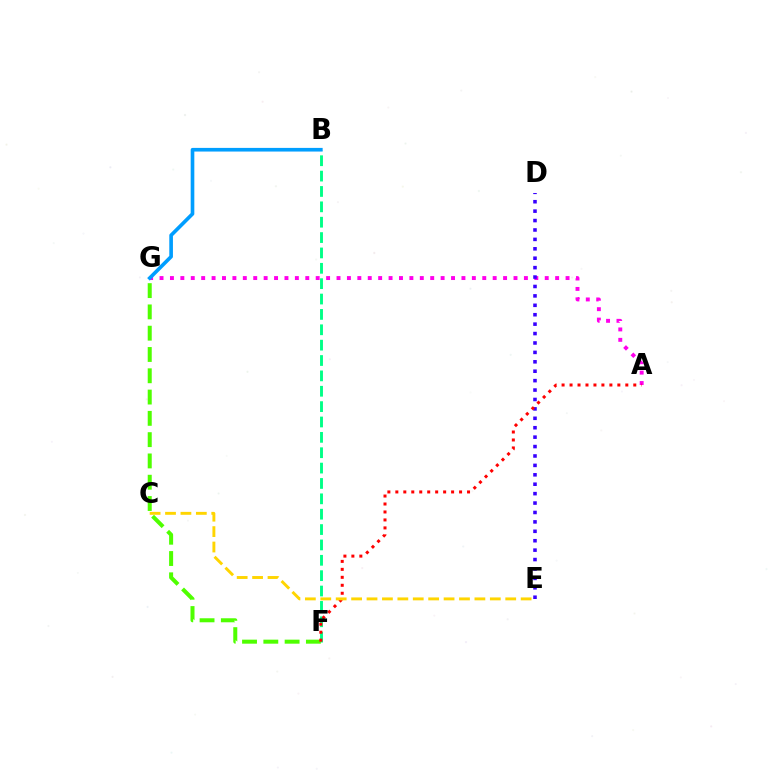{('A', 'G'): [{'color': '#ff00ed', 'line_style': 'dotted', 'thickness': 2.83}], ('B', 'F'): [{'color': '#00ff86', 'line_style': 'dashed', 'thickness': 2.09}], ('D', 'E'): [{'color': '#3700ff', 'line_style': 'dotted', 'thickness': 2.56}], ('B', 'G'): [{'color': '#009eff', 'line_style': 'solid', 'thickness': 2.63}], ('F', 'G'): [{'color': '#4fff00', 'line_style': 'dashed', 'thickness': 2.89}], ('A', 'F'): [{'color': '#ff0000', 'line_style': 'dotted', 'thickness': 2.16}], ('C', 'E'): [{'color': '#ffd500', 'line_style': 'dashed', 'thickness': 2.09}]}